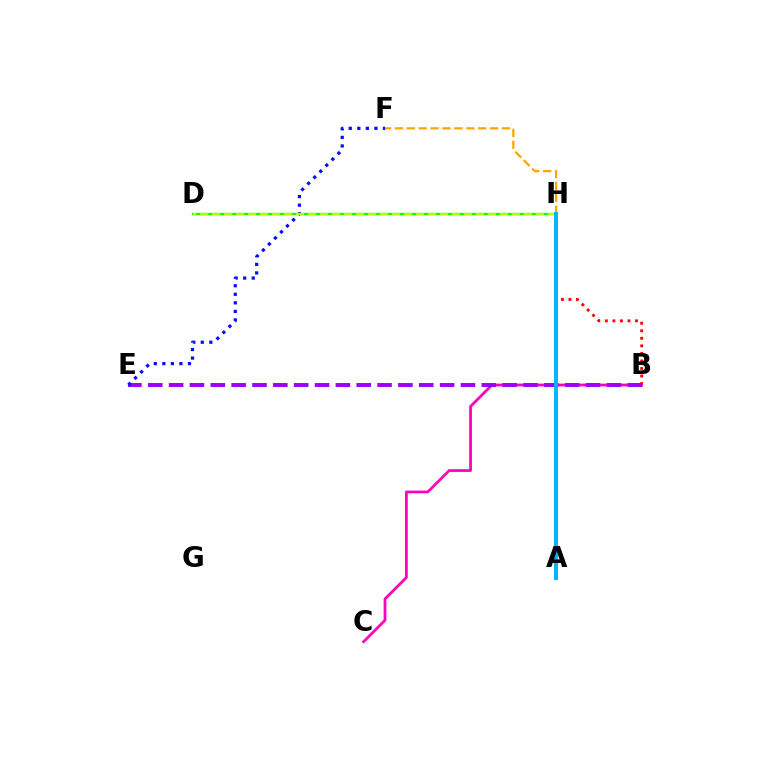{('A', 'H'): [{'color': '#00ff9d', 'line_style': 'solid', 'thickness': 1.57}, {'color': '#00b5ff', 'line_style': 'solid', 'thickness': 2.83}], ('F', 'H'): [{'color': '#ffa500', 'line_style': 'dashed', 'thickness': 1.62}], ('B', 'H'): [{'color': '#ff0000', 'line_style': 'dotted', 'thickness': 2.05}], ('B', 'C'): [{'color': '#ff00bd', 'line_style': 'solid', 'thickness': 1.98}], ('B', 'E'): [{'color': '#9b00ff', 'line_style': 'dashed', 'thickness': 2.83}], ('E', 'F'): [{'color': '#0010ff', 'line_style': 'dotted', 'thickness': 2.32}], ('D', 'H'): [{'color': '#08ff00', 'line_style': 'solid', 'thickness': 1.66}, {'color': '#b3ff00', 'line_style': 'dashed', 'thickness': 1.63}]}